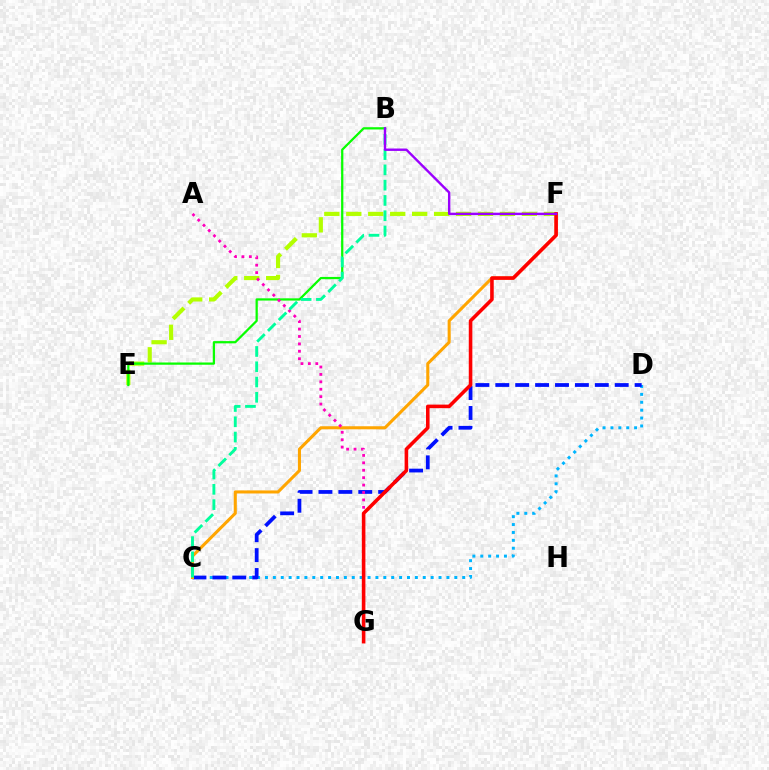{('E', 'F'): [{'color': '#b3ff00', 'line_style': 'dashed', 'thickness': 2.98}], ('C', 'D'): [{'color': '#00b5ff', 'line_style': 'dotted', 'thickness': 2.14}, {'color': '#0010ff', 'line_style': 'dashed', 'thickness': 2.7}], ('B', 'E'): [{'color': '#08ff00', 'line_style': 'solid', 'thickness': 1.62}], ('C', 'F'): [{'color': '#ffa500', 'line_style': 'solid', 'thickness': 2.2}], ('A', 'G'): [{'color': '#ff00bd', 'line_style': 'dotted', 'thickness': 2.02}], ('B', 'C'): [{'color': '#00ff9d', 'line_style': 'dashed', 'thickness': 2.08}], ('F', 'G'): [{'color': '#ff0000', 'line_style': 'solid', 'thickness': 2.57}], ('B', 'F'): [{'color': '#9b00ff', 'line_style': 'solid', 'thickness': 1.73}]}